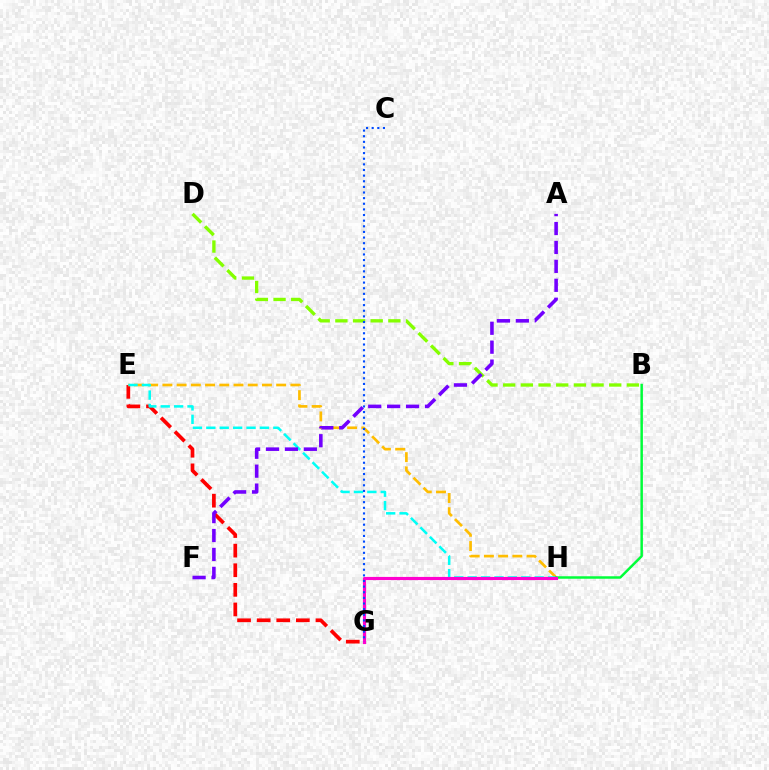{('E', 'G'): [{'color': '#ff0000', 'line_style': 'dashed', 'thickness': 2.66}], ('E', 'H'): [{'color': '#ffbd00', 'line_style': 'dashed', 'thickness': 1.93}, {'color': '#00fff6', 'line_style': 'dashed', 'thickness': 1.82}], ('B', 'D'): [{'color': '#84ff00', 'line_style': 'dashed', 'thickness': 2.4}], ('B', 'H'): [{'color': '#00ff39', 'line_style': 'solid', 'thickness': 1.79}], ('A', 'F'): [{'color': '#7200ff', 'line_style': 'dashed', 'thickness': 2.57}], ('G', 'H'): [{'color': '#ff00cf', 'line_style': 'solid', 'thickness': 2.27}], ('C', 'G'): [{'color': '#004bff', 'line_style': 'dotted', 'thickness': 1.53}]}